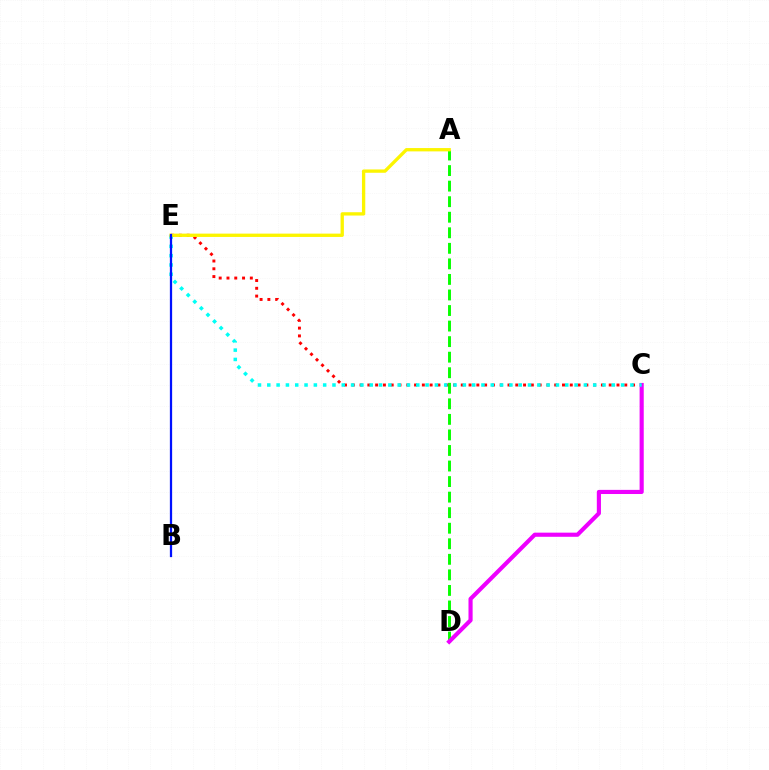{('A', 'D'): [{'color': '#08ff00', 'line_style': 'dashed', 'thickness': 2.11}], ('C', 'E'): [{'color': '#ff0000', 'line_style': 'dotted', 'thickness': 2.12}, {'color': '#00fff6', 'line_style': 'dotted', 'thickness': 2.53}], ('C', 'D'): [{'color': '#ee00ff', 'line_style': 'solid', 'thickness': 2.98}], ('A', 'E'): [{'color': '#fcf500', 'line_style': 'solid', 'thickness': 2.39}], ('B', 'E'): [{'color': '#0010ff', 'line_style': 'solid', 'thickness': 1.62}]}